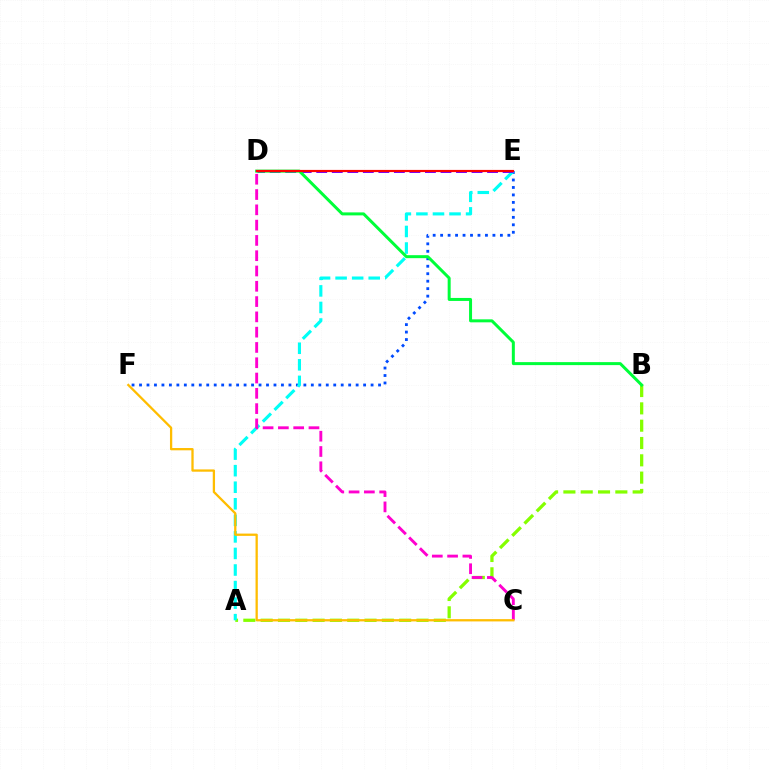{('A', 'B'): [{'color': '#84ff00', 'line_style': 'dashed', 'thickness': 2.35}], ('E', 'F'): [{'color': '#004bff', 'line_style': 'dotted', 'thickness': 2.03}], ('A', 'E'): [{'color': '#00fff6', 'line_style': 'dashed', 'thickness': 2.25}], ('D', 'E'): [{'color': '#7200ff', 'line_style': 'dashed', 'thickness': 2.11}, {'color': '#ff0000', 'line_style': 'solid', 'thickness': 1.57}], ('B', 'D'): [{'color': '#00ff39', 'line_style': 'solid', 'thickness': 2.16}], ('C', 'D'): [{'color': '#ff00cf', 'line_style': 'dashed', 'thickness': 2.08}], ('C', 'F'): [{'color': '#ffbd00', 'line_style': 'solid', 'thickness': 1.64}]}